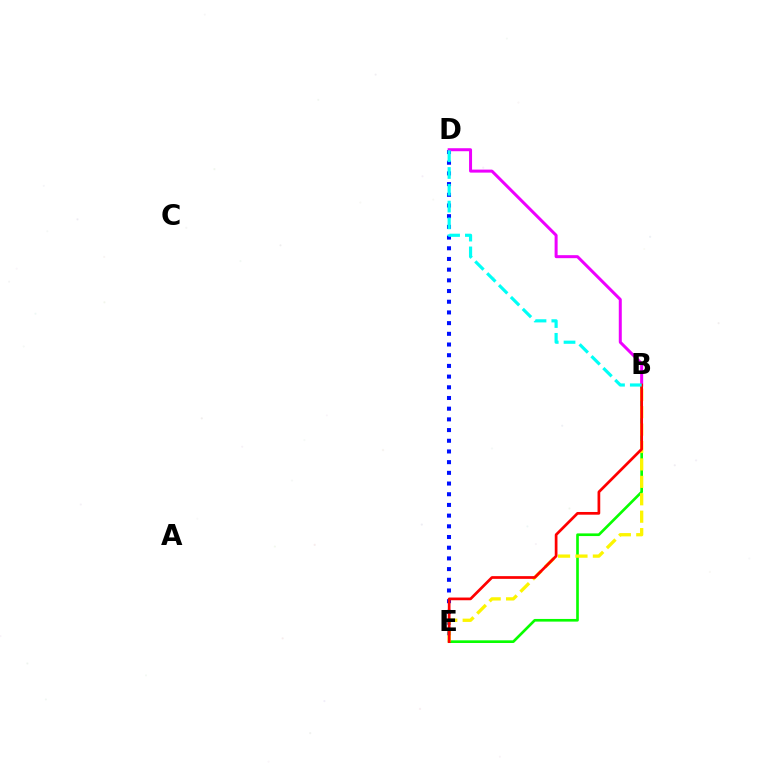{('B', 'E'): [{'color': '#08ff00', 'line_style': 'solid', 'thickness': 1.92}, {'color': '#fcf500', 'line_style': 'dashed', 'thickness': 2.37}, {'color': '#ff0000', 'line_style': 'solid', 'thickness': 1.96}], ('D', 'E'): [{'color': '#0010ff', 'line_style': 'dotted', 'thickness': 2.91}], ('B', 'D'): [{'color': '#ee00ff', 'line_style': 'solid', 'thickness': 2.16}, {'color': '#00fff6', 'line_style': 'dashed', 'thickness': 2.28}]}